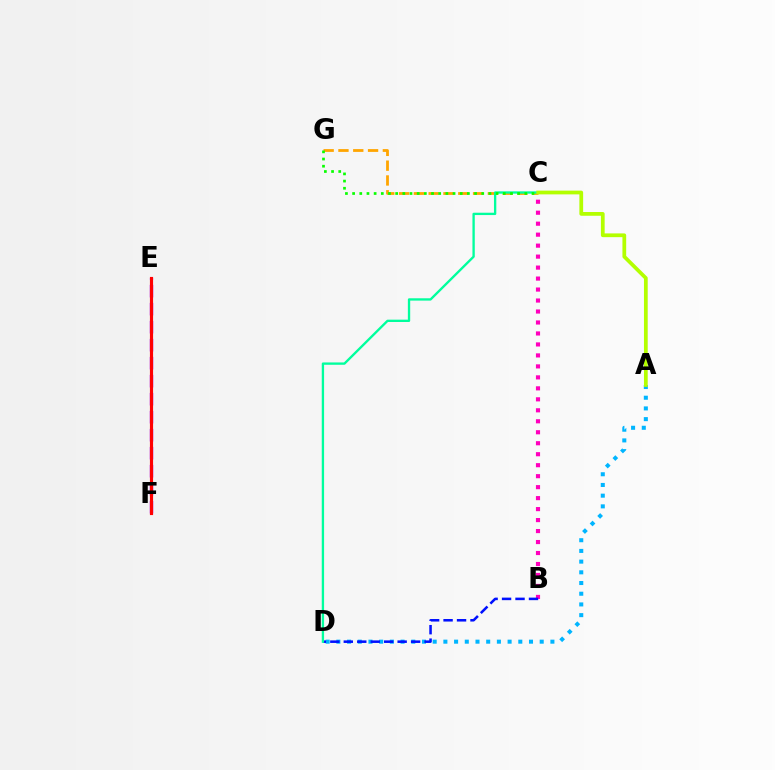{('B', 'C'): [{'color': '#ff00bd', 'line_style': 'dotted', 'thickness': 2.98}], ('E', 'F'): [{'color': '#9b00ff', 'line_style': 'dashed', 'thickness': 2.45}, {'color': '#ff0000', 'line_style': 'solid', 'thickness': 2.26}], ('A', 'D'): [{'color': '#00b5ff', 'line_style': 'dotted', 'thickness': 2.91}], ('B', 'D'): [{'color': '#0010ff', 'line_style': 'dashed', 'thickness': 1.83}], ('C', 'G'): [{'color': '#ffa500', 'line_style': 'dashed', 'thickness': 2.01}, {'color': '#08ff00', 'line_style': 'dotted', 'thickness': 1.95}], ('C', 'D'): [{'color': '#00ff9d', 'line_style': 'solid', 'thickness': 1.68}], ('A', 'C'): [{'color': '#b3ff00', 'line_style': 'solid', 'thickness': 2.7}]}